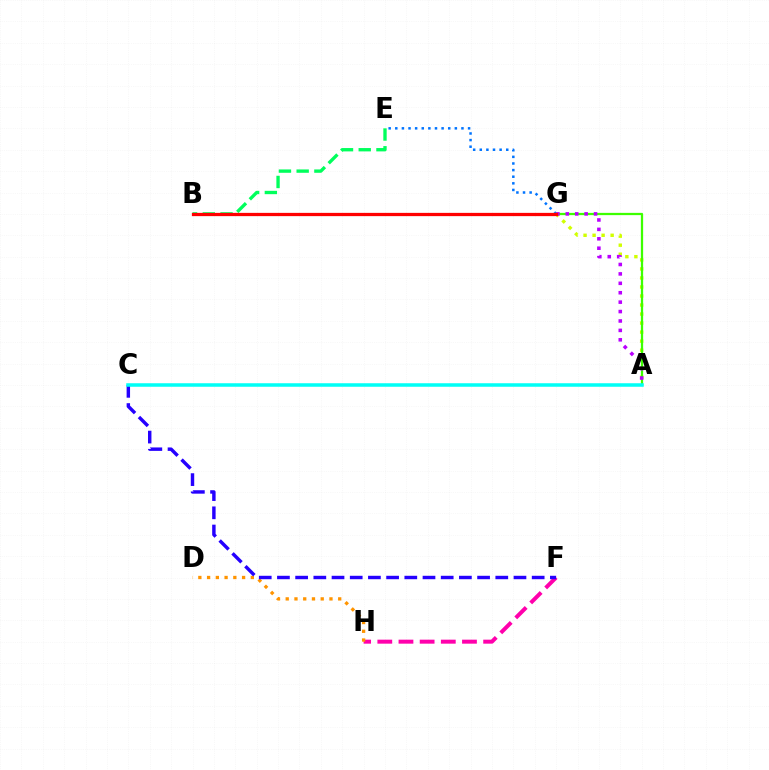{('F', 'H'): [{'color': '#ff00ac', 'line_style': 'dashed', 'thickness': 2.88}], ('E', 'G'): [{'color': '#0074ff', 'line_style': 'dotted', 'thickness': 1.8}], ('A', 'G'): [{'color': '#d1ff00', 'line_style': 'dotted', 'thickness': 2.45}, {'color': '#3dff00', 'line_style': 'solid', 'thickness': 1.62}, {'color': '#b900ff', 'line_style': 'dotted', 'thickness': 2.56}], ('B', 'E'): [{'color': '#00ff5c', 'line_style': 'dashed', 'thickness': 2.41}], ('D', 'H'): [{'color': '#ff9400', 'line_style': 'dotted', 'thickness': 2.38}], ('C', 'F'): [{'color': '#2500ff', 'line_style': 'dashed', 'thickness': 2.47}], ('A', 'C'): [{'color': '#00fff6', 'line_style': 'solid', 'thickness': 2.53}], ('B', 'G'): [{'color': '#ff0000', 'line_style': 'solid', 'thickness': 2.35}]}